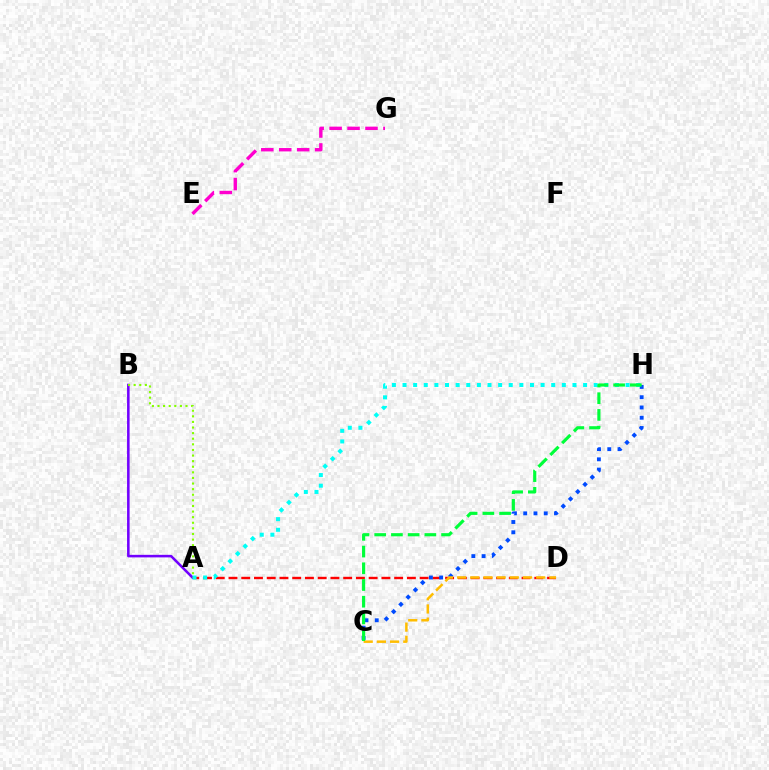{('A', 'D'): [{'color': '#ff0000', 'line_style': 'dashed', 'thickness': 1.73}], ('C', 'H'): [{'color': '#004bff', 'line_style': 'dotted', 'thickness': 2.79}, {'color': '#00ff39', 'line_style': 'dashed', 'thickness': 2.27}], ('A', 'B'): [{'color': '#7200ff', 'line_style': 'solid', 'thickness': 1.84}, {'color': '#84ff00', 'line_style': 'dotted', 'thickness': 1.52}], ('C', 'D'): [{'color': '#ffbd00', 'line_style': 'dashed', 'thickness': 1.79}], ('E', 'G'): [{'color': '#ff00cf', 'line_style': 'dashed', 'thickness': 2.44}], ('A', 'H'): [{'color': '#00fff6', 'line_style': 'dotted', 'thickness': 2.89}]}